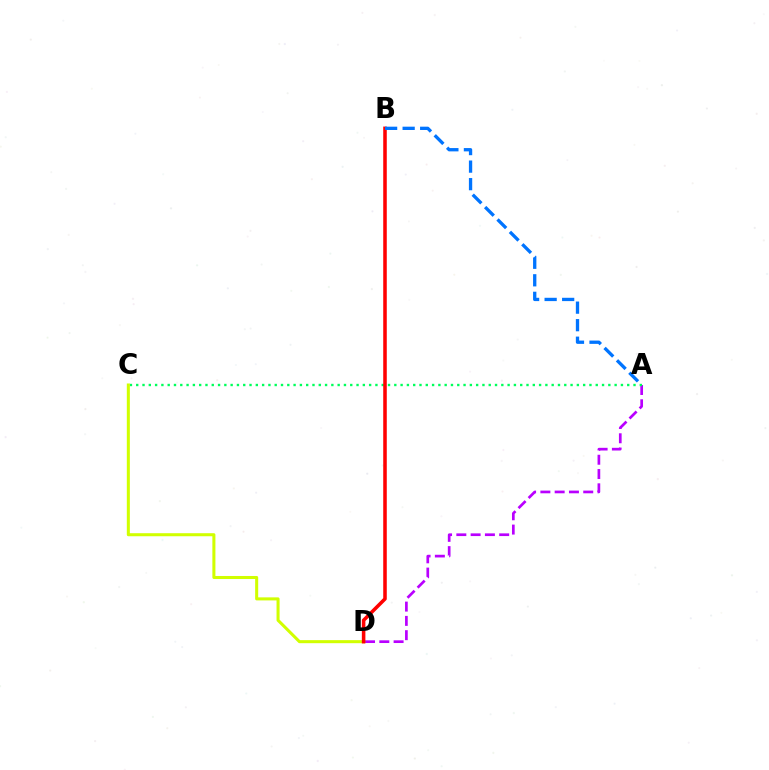{('A', 'D'): [{'color': '#b900ff', 'line_style': 'dashed', 'thickness': 1.94}], ('A', 'C'): [{'color': '#00ff5c', 'line_style': 'dotted', 'thickness': 1.71}], ('C', 'D'): [{'color': '#d1ff00', 'line_style': 'solid', 'thickness': 2.19}], ('B', 'D'): [{'color': '#ff0000', 'line_style': 'solid', 'thickness': 2.56}], ('A', 'B'): [{'color': '#0074ff', 'line_style': 'dashed', 'thickness': 2.38}]}